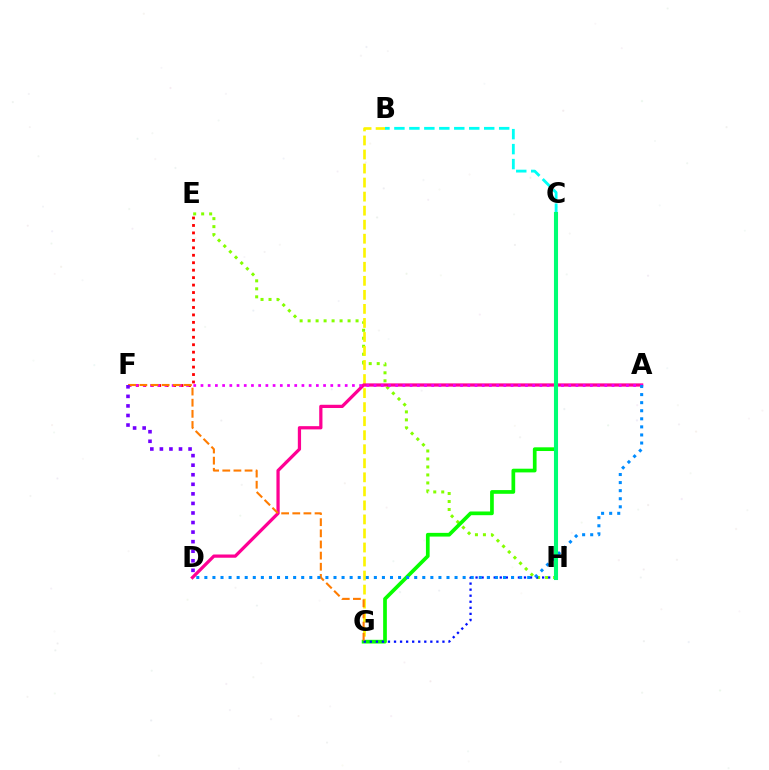{('E', 'H'): [{'color': '#84ff00', 'line_style': 'dotted', 'thickness': 2.17}], ('B', 'G'): [{'color': '#fcf500', 'line_style': 'dashed', 'thickness': 1.91}], ('A', 'D'): [{'color': '#ff0094', 'line_style': 'solid', 'thickness': 2.33}, {'color': '#008cff', 'line_style': 'dotted', 'thickness': 2.19}], ('B', 'C'): [{'color': '#00fff6', 'line_style': 'dashed', 'thickness': 2.03}], ('C', 'G'): [{'color': '#08ff00', 'line_style': 'solid', 'thickness': 2.67}], ('G', 'H'): [{'color': '#0010ff', 'line_style': 'dotted', 'thickness': 1.64}], ('E', 'F'): [{'color': '#ff0000', 'line_style': 'dotted', 'thickness': 2.03}], ('A', 'F'): [{'color': '#ee00ff', 'line_style': 'dotted', 'thickness': 1.96}], ('F', 'G'): [{'color': '#ff7c00', 'line_style': 'dashed', 'thickness': 1.51}], ('C', 'H'): [{'color': '#00ff74', 'line_style': 'solid', 'thickness': 2.94}], ('D', 'F'): [{'color': '#7200ff', 'line_style': 'dotted', 'thickness': 2.6}]}